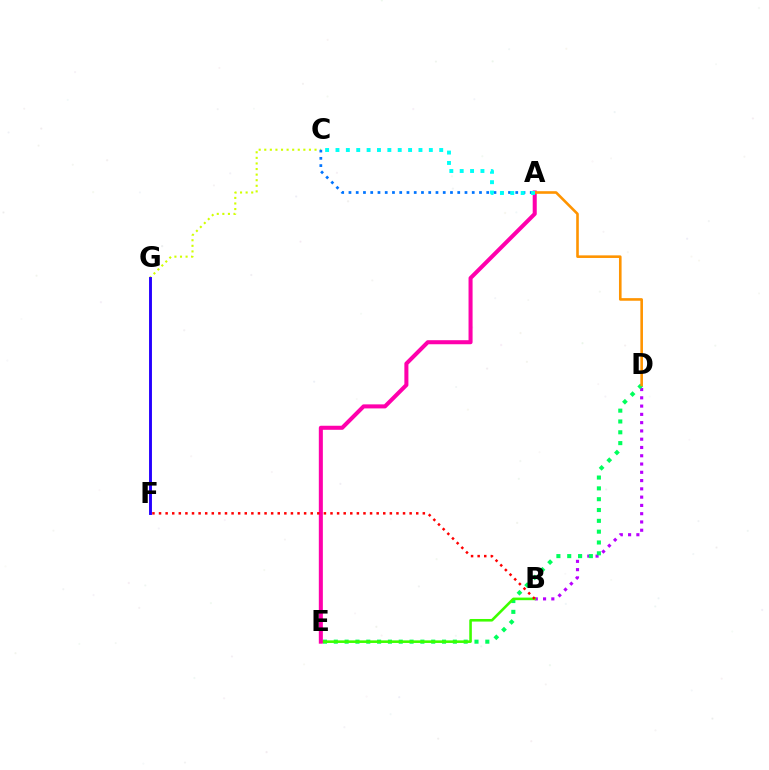{('B', 'D'): [{'color': '#b900ff', 'line_style': 'dotted', 'thickness': 2.25}], ('D', 'E'): [{'color': '#00ff5c', 'line_style': 'dotted', 'thickness': 2.94}], ('B', 'E'): [{'color': '#3dff00', 'line_style': 'solid', 'thickness': 1.87}], ('A', 'E'): [{'color': '#ff00ac', 'line_style': 'solid', 'thickness': 2.91}], ('C', 'G'): [{'color': '#d1ff00', 'line_style': 'dotted', 'thickness': 1.52}], ('A', 'D'): [{'color': '#ff9400', 'line_style': 'solid', 'thickness': 1.88}], ('F', 'G'): [{'color': '#2500ff', 'line_style': 'solid', 'thickness': 2.08}], ('A', 'C'): [{'color': '#0074ff', 'line_style': 'dotted', 'thickness': 1.97}, {'color': '#00fff6', 'line_style': 'dotted', 'thickness': 2.82}], ('B', 'F'): [{'color': '#ff0000', 'line_style': 'dotted', 'thickness': 1.79}]}